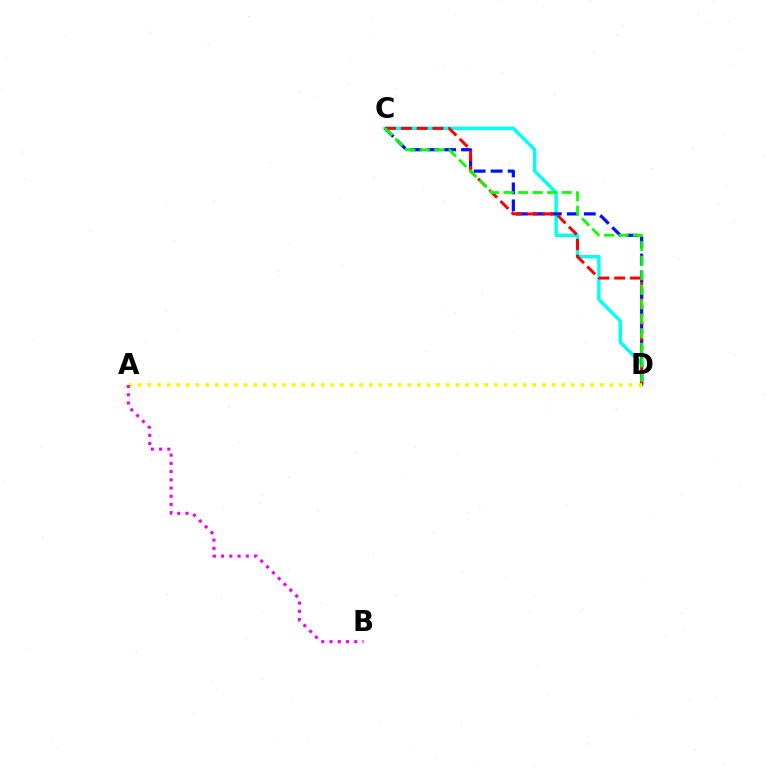{('C', 'D'): [{'color': '#00fff6', 'line_style': 'solid', 'thickness': 2.48}, {'color': '#0010ff', 'line_style': 'dashed', 'thickness': 2.31}, {'color': '#ff0000', 'line_style': 'dashed', 'thickness': 2.15}, {'color': '#08ff00', 'line_style': 'dashed', 'thickness': 1.97}], ('A', 'D'): [{'color': '#fcf500', 'line_style': 'dotted', 'thickness': 2.61}], ('A', 'B'): [{'color': '#ee00ff', 'line_style': 'dotted', 'thickness': 2.24}]}